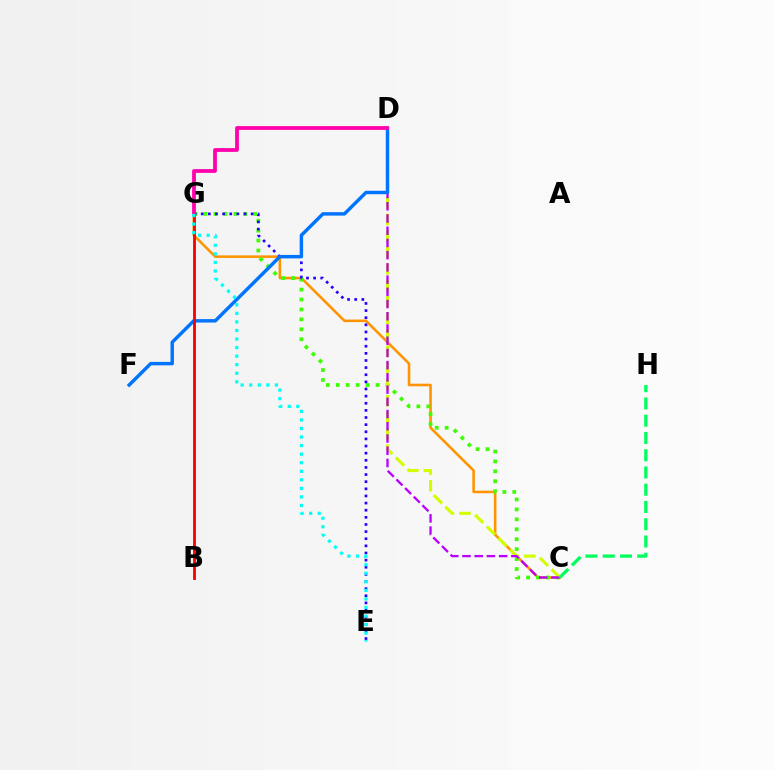{('C', 'G'): [{'color': '#ff9400', 'line_style': 'solid', 'thickness': 1.85}, {'color': '#3dff00', 'line_style': 'dotted', 'thickness': 2.7}], ('C', 'D'): [{'color': '#d1ff00', 'line_style': 'dashed', 'thickness': 2.24}, {'color': '#b900ff', 'line_style': 'dashed', 'thickness': 1.66}], ('E', 'G'): [{'color': '#2500ff', 'line_style': 'dotted', 'thickness': 1.94}, {'color': '#00fff6', 'line_style': 'dotted', 'thickness': 2.32}], ('D', 'F'): [{'color': '#0074ff', 'line_style': 'solid', 'thickness': 2.48}], ('B', 'G'): [{'color': '#ff0000', 'line_style': 'solid', 'thickness': 2.06}], ('D', 'G'): [{'color': '#ff00ac', 'line_style': 'solid', 'thickness': 2.71}], ('C', 'H'): [{'color': '#00ff5c', 'line_style': 'dashed', 'thickness': 2.34}]}